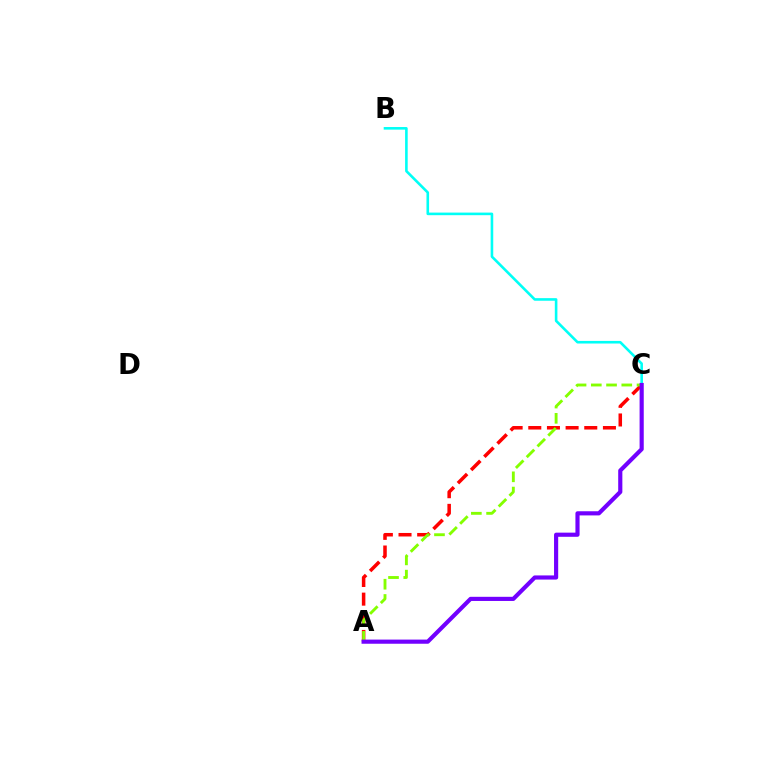{('A', 'C'): [{'color': '#ff0000', 'line_style': 'dashed', 'thickness': 2.53}, {'color': '#84ff00', 'line_style': 'dashed', 'thickness': 2.07}, {'color': '#7200ff', 'line_style': 'solid', 'thickness': 2.99}], ('B', 'C'): [{'color': '#00fff6', 'line_style': 'solid', 'thickness': 1.87}]}